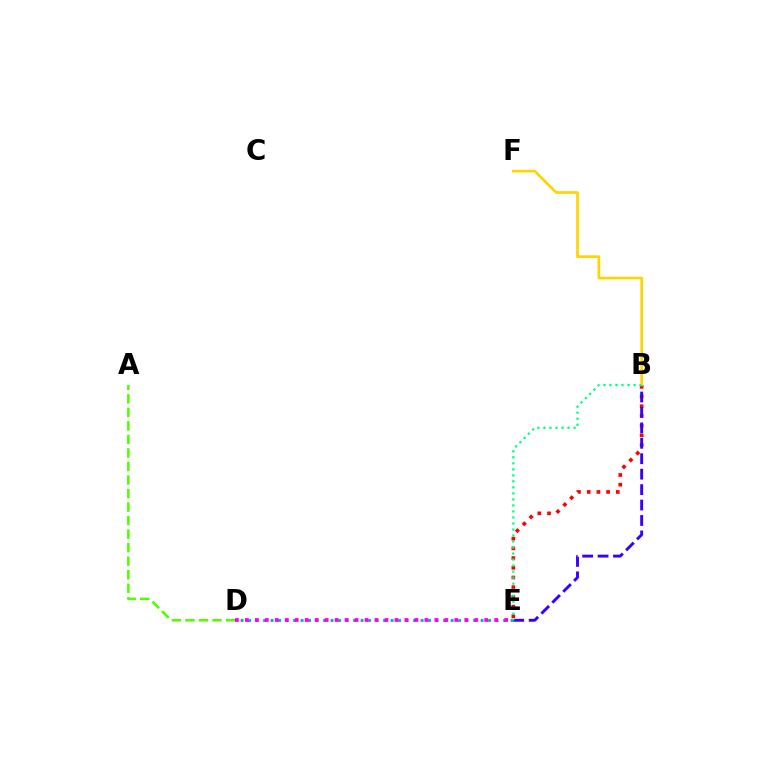{('A', 'D'): [{'color': '#4fff00', 'line_style': 'dashed', 'thickness': 1.84}], ('B', 'E'): [{'color': '#ff0000', 'line_style': 'dotted', 'thickness': 2.64}, {'color': '#3700ff', 'line_style': 'dashed', 'thickness': 2.1}, {'color': '#00ff86', 'line_style': 'dotted', 'thickness': 1.63}], ('D', 'E'): [{'color': '#009eff', 'line_style': 'dotted', 'thickness': 2.04}, {'color': '#ff00ed', 'line_style': 'dotted', 'thickness': 2.71}], ('B', 'F'): [{'color': '#ffd500', 'line_style': 'solid', 'thickness': 1.93}]}